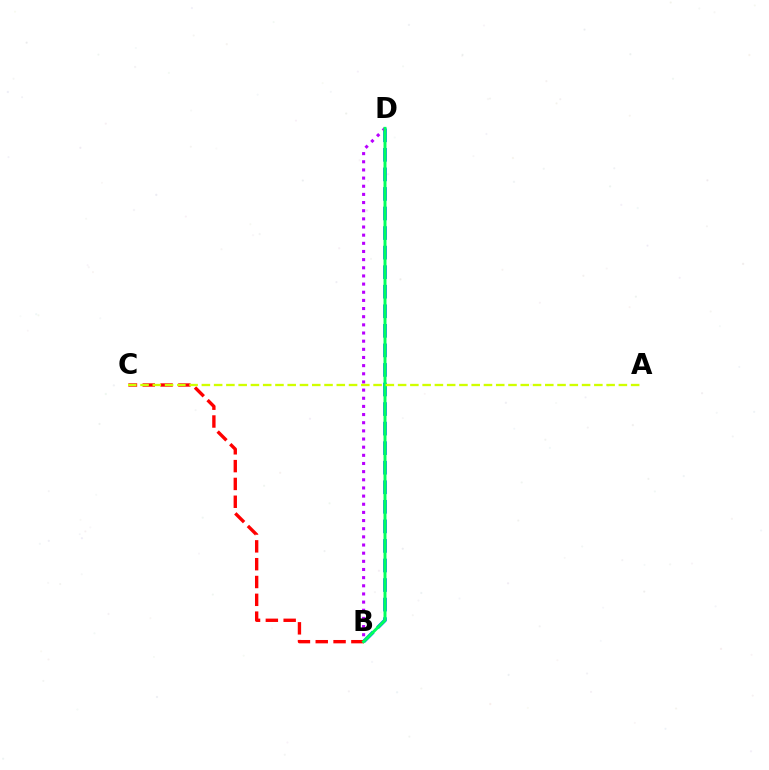{('B', 'D'): [{'color': '#0074ff', 'line_style': 'dashed', 'thickness': 2.66}, {'color': '#b900ff', 'line_style': 'dotted', 'thickness': 2.22}, {'color': '#00ff5c', 'line_style': 'solid', 'thickness': 2.12}], ('B', 'C'): [{'color': '#ff0000', 'line_style': 'dashed', 'thickness': 2.42}], ('A', 'C'): [{'color': '#d1ff00', 'line_style': 'dashed', 'thickness': 1.67}]}